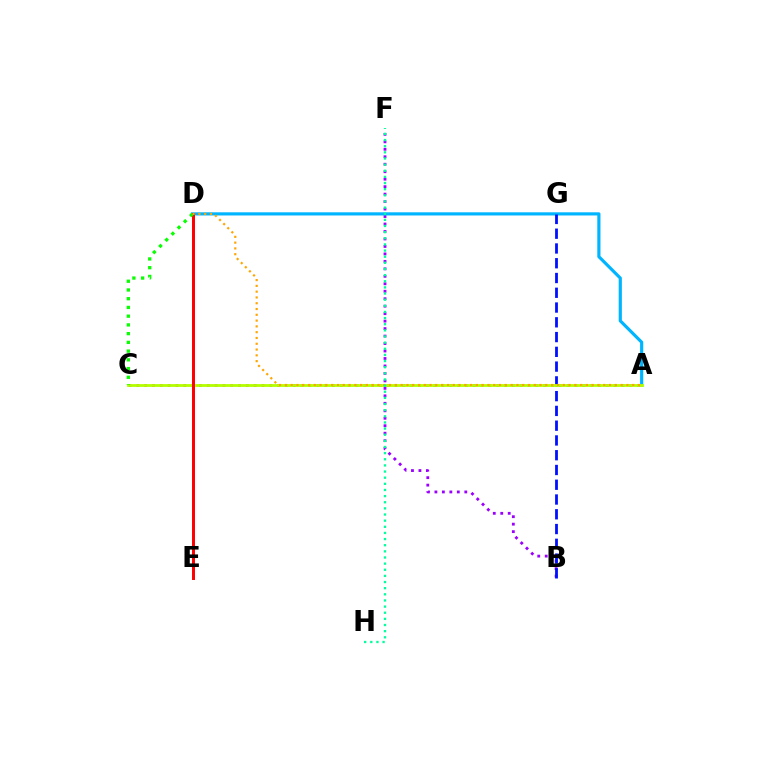{('A', 'C'): [{'color': '#ff00bd', 'line_style': 'dotted', 'thickness': 2.13}, {'color': '#b3ff00', 'line_style': 'solid', 'thickness': 2.02}], ('B', 'F'): [{'color': '#9b00ff', 'line_style': 'dotted', 'thickness': 2.03}], ('A', 'D'): [{'color': '#00b5ff', 'line_style': 'solid', 'thickness': 2.28}, {'color': '#ffa500', 'line_style': 'dotted', 'thickness': 1.57}], ('B', 'G'): [{'color': '#0010ff', 'line_style': 'dashed', 'thickness': 2.01}], ('D', 'E'): [{'color': '#ff0000', 'line_style': 'solid', 'thickness': 2.14}], ('C', 'D'): [{'color': '#08ff00', 'line_style': 'dotted', 'thickness': 2.37}], ('F', 'H'): [{'color': '#00ff9d', 'line_style': 'dotted', 'thickness': 1.67}]}